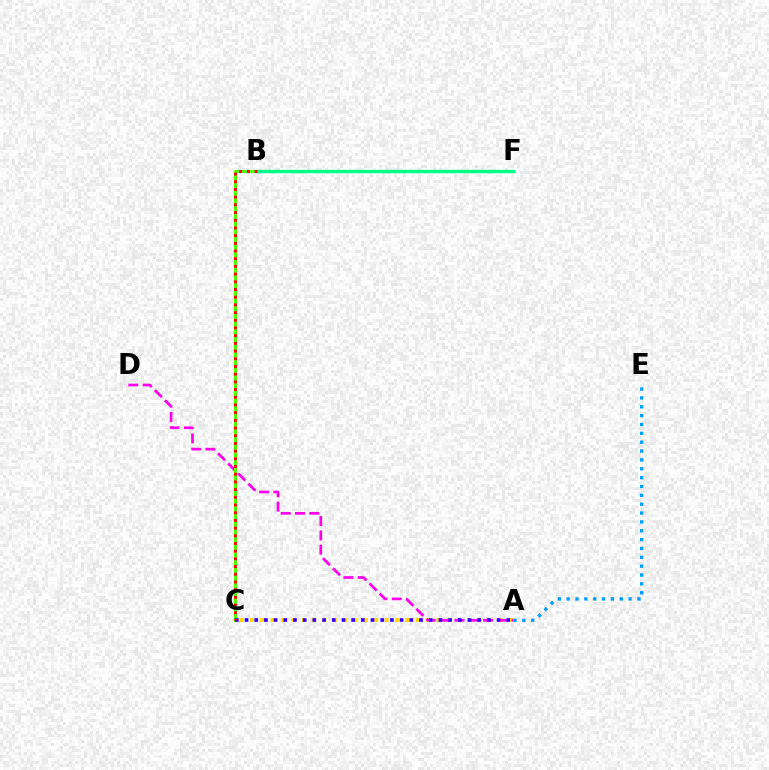{('A', 'C'): [{'color': '#ffd500', 'line_style': 'dotted', 'thickness': 2.82}, {'color': '#3700ff', 'line_style': 'dotted', 'thickness': 2.63}], ('A', 'E'): [{'color': '#009eff', 'line_style': 'dotted', 'thickness': 2.41}], ('A', 'D'): [{'color': '#ff00ed', 'line_style': 'dashed', 'thickness': 1.94}], ('B', 'C'): [{'color': '#4fff00', 'line_style': 'solid', 'thickness': 2.25}, {'color': '#ff0000', 'line_style': 'dotted', 'thickness': 2.09}], ('B', 'F'): [{'color': '#00ff86', 'line_style': 'solid', 'thickness': 2.44}]}